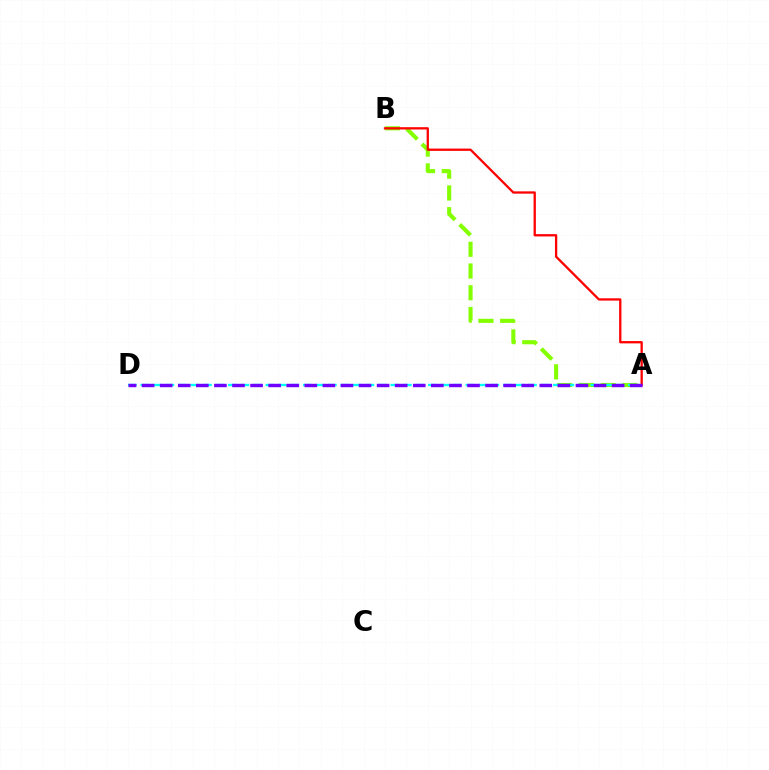{('A', 'B'): [{'color': '#84ff00', 'line_style': 'dashed', 'thickness': 2.95}, {'color': '#ff0000', 'line_style': 'solid', 'thickness': 1.65}], ('A', 'D'): [{'color': '#00fff6', 'line_style': 'dashed', 'thickness': 1.7}, {'color': '#7200ff', 'line_style': 'dashed', 'thickness': 2.46}]}